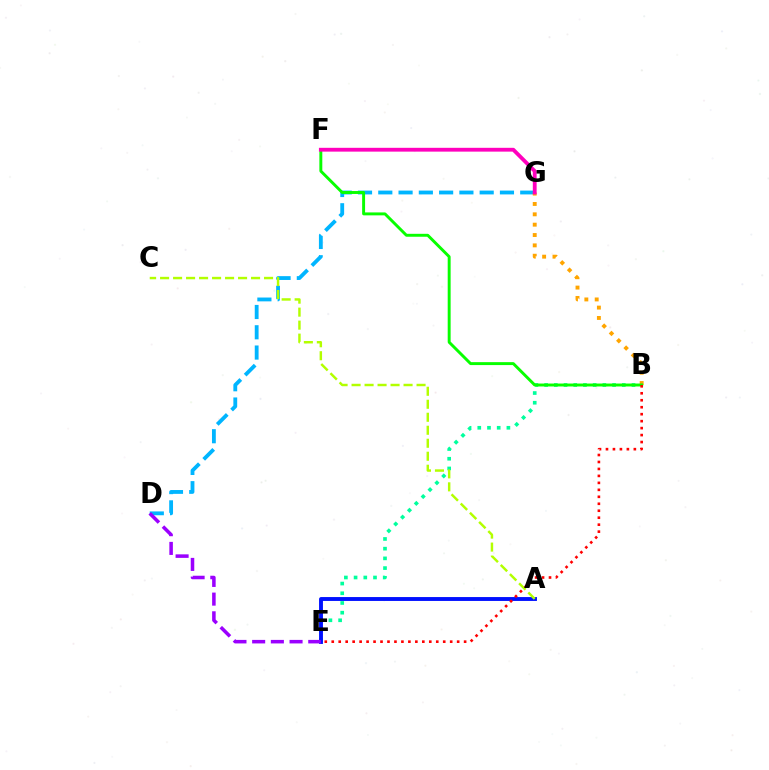{('D', 'G'): [{'color': '#00b5ff', 'line_style': 'dashed', 'thickness': 2.75}], ('B', 'G'): [{'color': '#ffa500', 'line_style': 'dotted', 'thickness': 2.81}], ('B', 'E'): [{'color': '#00ff9d', 'line_style': 'dotted', 'thickness': 2.64}, {'color': '#ff0000', 'line_style': 'dotted', 'thickness': 1.89}], ('A', 'E'): [{'color': '#0010ff', 'line_style': 'solid', 'thickness': 2.79}], ('B', 'F'): [{'color': '#08ff00', 'line_style': 'solid', 'thickness': 2.11}], ('A', 'C'): [{'color': '#b3ff00', 'line_style': 'dashed', 'thickness': 1.77}], ('F', 'G'): [{'color': '#ff00bd', 'line_style': 'solid', 'thickness': 2.75}], ('D', 'E'): [{'color': '#9b00ff', 'line_style': 'dashed', 'thickness': 2.54}]}